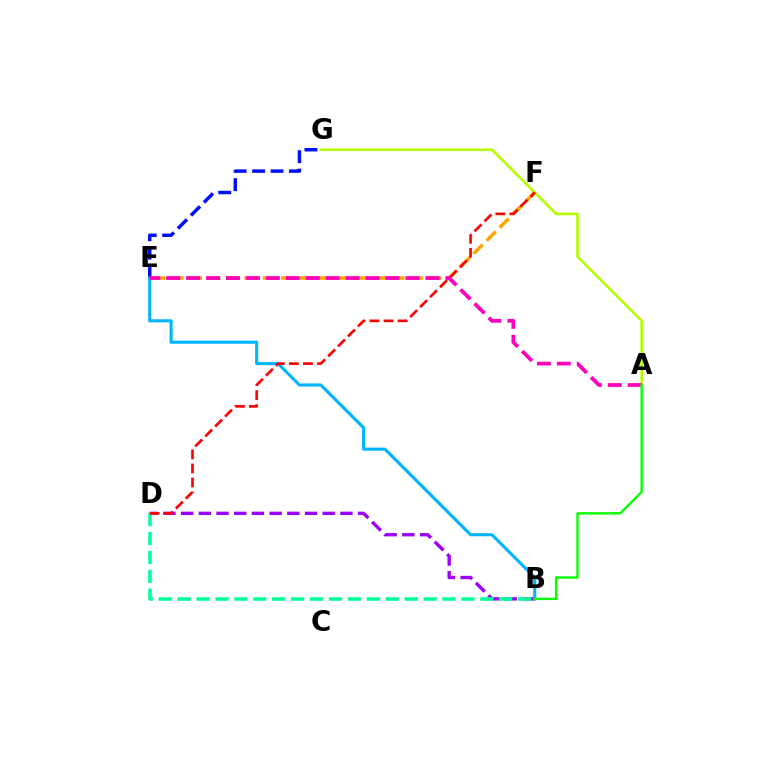{('B', 'D'): [{'color': '#9b00ff', 'line_style': 'dashed', 'thickness': 2.4}, {'color': '#00ff9d', 'line_style': 'dashed', 'thickness': 2.57}], ('A', 'G'): [{'color': '#b3ff00', 'line_style': 'solid', 'thickness': 1.89}], ('E', 'F'): [{'color': '#ffa500', 'line_style': 'dashed', 'thickness': 2.5}], ('E', 'G'): [{'color': '#0010ff', 'line_style': 'dashed', 'thickness': 2.5}], ('B', 'E'): [{'color': '#00b5ff', 'line_style': 'solid', 'thickness': 2.23}], ('D', 'F'): [{'color': '#ff0000', 'line_style': 'dashed', 'thickness': 1.91}], ('A', 'E'): [{'color': '#ff00bd', 'line_style': 'dashed', 'thickness': 2.71}], ('A', 'B'): [{'color': '#08ff00', 'line_style': 'solid', 'thickness': 1.72}]}